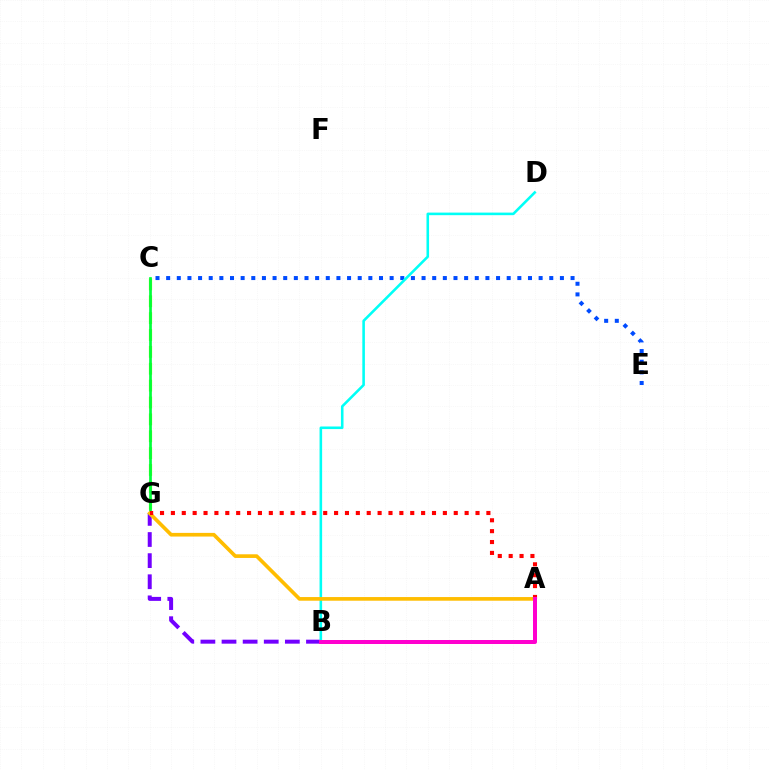{('C', 'E'): [{'color': '#004bff', 'line_style': 'dotted', 'thickness': 2.89}], ('B', 'G'): [{'color': '#7200ff', 'line_style': 'dashed', 'thickness': 2.87}], ('C', 'G'): [{'color': '#84ff00', 'line_style': 'dashed', 'thickness': 2.29}, {'color': '#00ff39', 'line_style': 'solid', 'thickness': 1.95}], ('B', 'D'): [{'color': '#00fff6', 'line_style': 'solid', 'thickness': 1.86}], ('A', 'G'): [{'color': '#ffbd00', 'line_style': 'solid', 'thickness': 2.64}, {'color': '#ff0000', 'line_style': 'dotted', 'thickness': 2.96}], ('A', 'B'): [{'color': '#ff00cf', 'line_style': 'solid', 'thickness': 2.88}]}